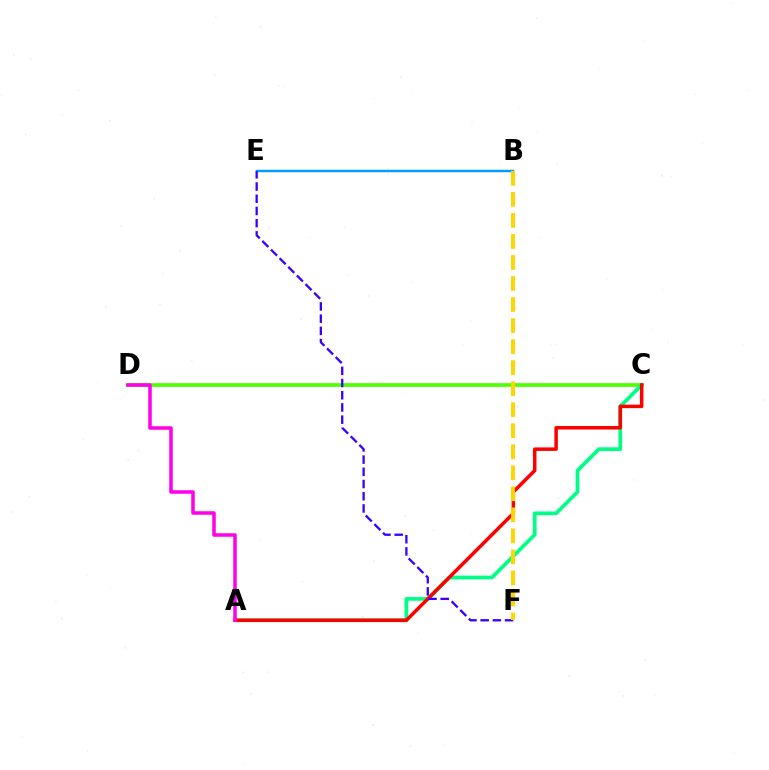{('C', 'D'): [{'color': '#4fff00', 'line_style': 'solid', 'thickness': 2.67}], ('B', 'E'): [{'color': '#009eff', 'line_style': 'solid', 'thickness': 1.79}], ('A', 'C'): [{'color': '#00ff86', 'line_style': 'solid', 'thickness': 2.69}, {'color': '#ff0000', 'line_style': 'solid', 'thickness': 2.54}], ('E', 'F'): [{'color': '#3700ff', 'line_style': 'dashed', 'thickness': 1.66}], ('B', 'F'): [{'color': '#ffd500', 'line_style': 'dashed', 'thickness': 2.86}], ('A', 'D'): [{'color': '#ff00ed', 'line_style': 'solid', 'thickness': 2.53}]}